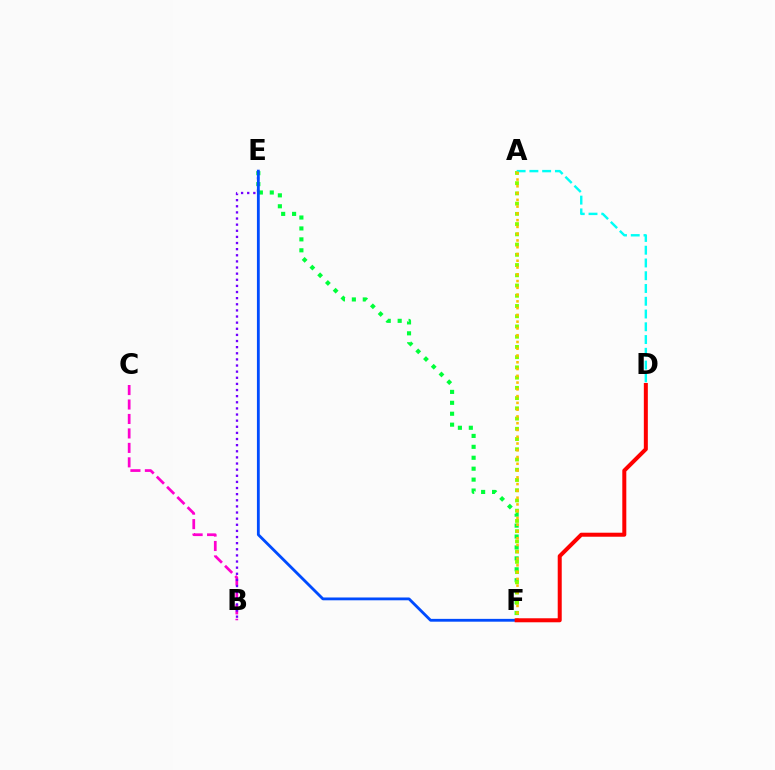{('B', 'C'): [{'color': '#ff00cf', 'line_style': 'dashed', 'thickness': 1.96}], ('E', 'F'): [{'color': '#00ff39', 'line_style': 'dotted', 'thickness': 2.97}, {'color': '#004bff', 'line_style': 'solid', 'thickness': 2.03}], ('B', 'E'): [{'color': '#7200ff', 'line_style': 'dotted', 'thickness': 1.66}], ('A', 'F'): [{'color': '#84ff00', 'line_style': 'dotted', 'thickness': 2.78}, {'color': '#ffbd00', 'line_style': 'dotted', 'thickness': 1.84}], ('A', 'D'): [{'color': '#00fff6', 'line_style': 'dashed', 'thickness': 1.73}], ('D', 'F'): [{'color': '#ff0000', 'line_style': 'solid', 'thickness': 2.88}]}